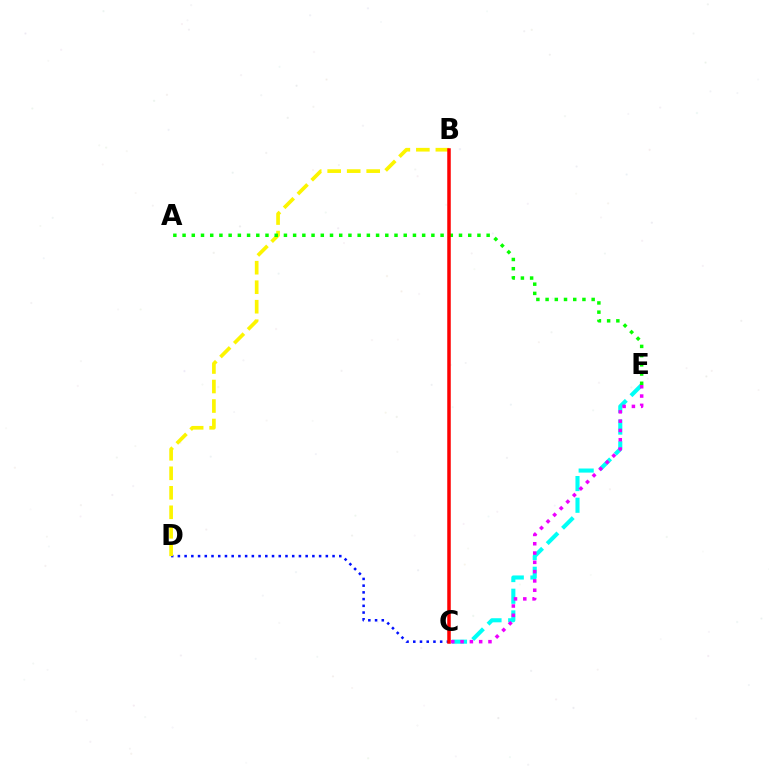{('C', 'D'): [{'color': '#0010ff', 'line_style': 'dotted', 'thickness': 1.83}], ('B', 'D'): [{'color': '#fcf500', 'line_style': 'dashed', 'thickness': 2.65}], ('C', 'E'): [{'color': '#00fff6', 'line_style': 'dashed', 'thickness': 2.95}, {'color': '#ee00ff', 'line_style': 'dotted', 'thickness': 2.53}], ('A', 'E'): [{'color': '#08ff00', 'line_style': 'dotted', 'thickness': 2.5}], ('B', 'C'): [{'color': '#ff0000', 'line_style': 'solid', 'thickness': 2.53}]}